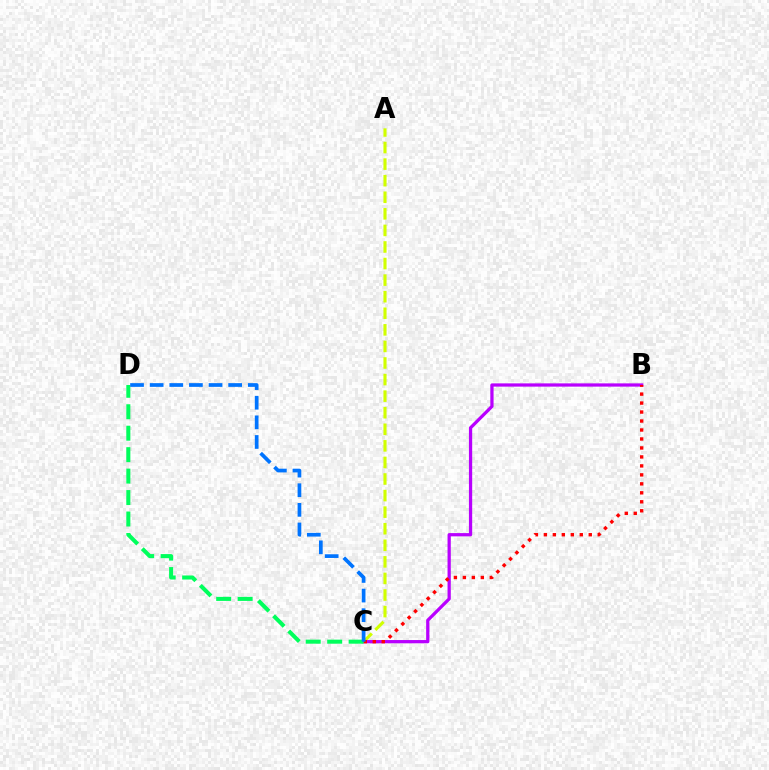{('A', 'C'): [{'color': '#d1ff00', 'line_style': 'dashed', 'thickness': 2.25}], ('B', 'C'): [{'color': '#b900ff', 'line_style': 'solid', 'thickness': 2.34}, {'color': '#ff0000', 'line_style': 'dotted', 'thickness': 2.44}], ('C', 'D'): [{'color': '#00ff5c', 'line_style': 'dashed', 'thickness': 2.91}, {'color': '#0074ff', 'line_style': 'dashed', 'thickness': 2.67}]}